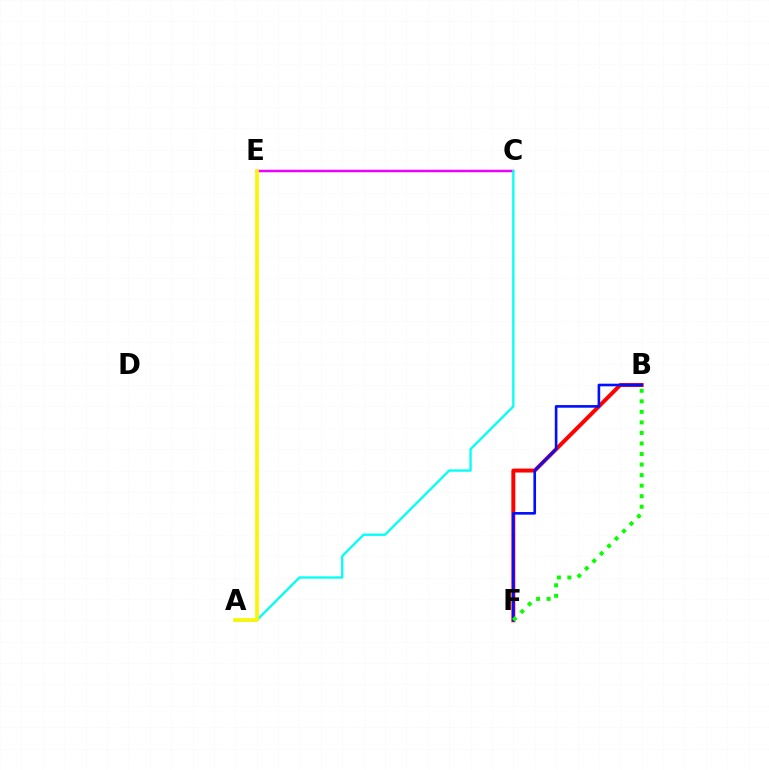{('B', 'F'): [{'color': '#ff0000', 'line_style': 'solid', 'thickness': 2.85}, {'color': '#0010ff', 'line_style': 'solid', 'thickness': 1.89}, {'color': '#08ff00', 'line_style': 'dotted', 'thickness': 2.86}], ('C', 'E'): [{'color': '#ee00ff', 'line_style': 'solid', 'thickness': 1.79}], ('A', 'C'): [{'color': '#00fff6', 'line_style': 'solid', 'thickness': 1.65}], ('A', 'E'): [{'color': '#fcf500', 'line_style': 'solid', 'thickness': 2.59}]}